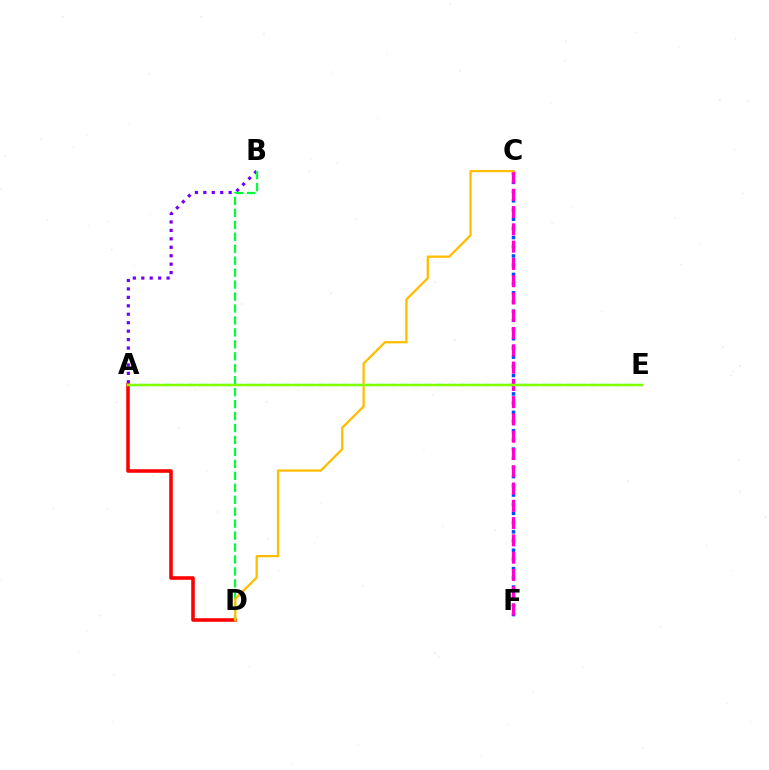{('A', 'E'): [{'color': '#00fff6', 'line_style': 'dashed', 'thickness': 1.61}, {'color': '#84ff00', 'line_style': 'solid', 'thickness': 1.79}], ('C', 'F'): [{'color': '#004bff', 'line_style': 'dotted', 'thickness': 2.5}, {'color': '#ff00cf', 'line_style': 'dashed', 'thickness': 2.35}], ('A', 'B'): [{'color': '#7200ff', 'line_style': 'dotted', 'thickness': 2.29}], ('A', 'D'): [{'color': '#ff0000', 'line_style': 'solid', 'thickness': 2.56}], ('B', 'D'): [{'color': '#00ff39', 'line_style': 'dashed', 'thickness': 1.62}], ('C', 'D'): [{'color': '#ffbd00', 'line_style': 'solid', 'thickness': 1.64}]}